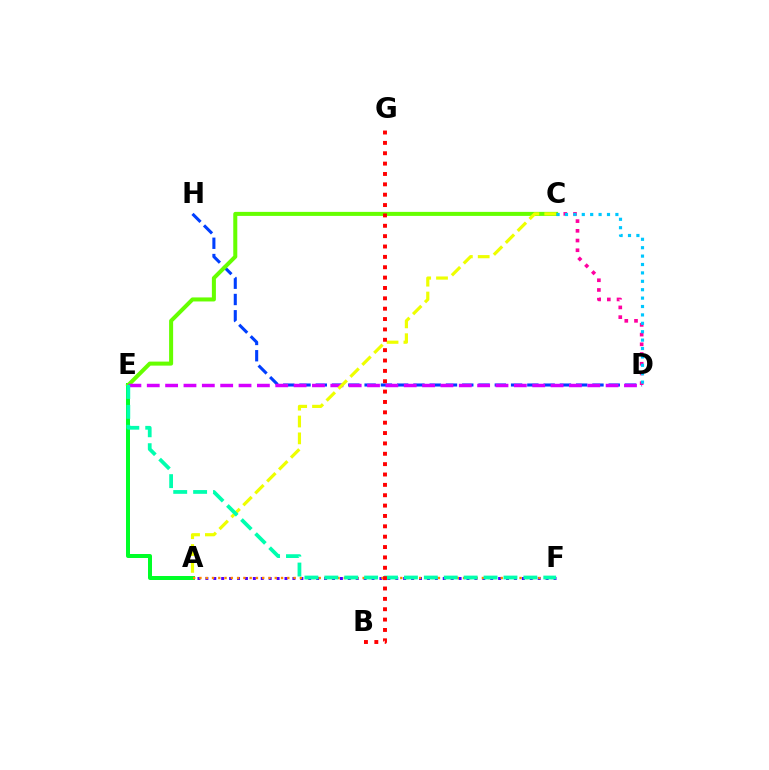{('D', 'H'): [{'color': '#003fff', 'line_style': 'dashed', 'thickness': 2.21}], ('C', 'D'): [{'color': '#ff00a0', 'line_style': 'dotted', 'thickness': 2.64}, {'color': '#00c7ff', 'line_style': 'dotted', 'thickness': 2.28}], ('A', 'E'): [{'color': '#00ff27', 'line_style': 'solid', 'thickness': 2.88}], ('C', 'E'): [{'color': '#66ff00', 'line_style': 'solid', 'thickness': 2.9}], ('A', 'F'): [{'color': '#4f00ff', 'line_style': 'dotted', 'thickness': 2.15}, {'color': '#ff8800', 'line_style': 'dotted', 'thickness': 1.71}], ('D', 'E'): [{'color': '#d600ff', 'line_style': 'dashed', 'thickness': 2.49}], ('A', 'C'): [{'color': '#eeff00', 'line_style': 'dashed', 'thickness': 2.29}], ('E', 'F'): [{'color': '#00ffaf', 'line_style': 'dashed', 'thickness': 2.7}], ('B', 'G'): [{'color': '#ff0000', 'line_style': 'dotted', 'thickness': 2.82}]}